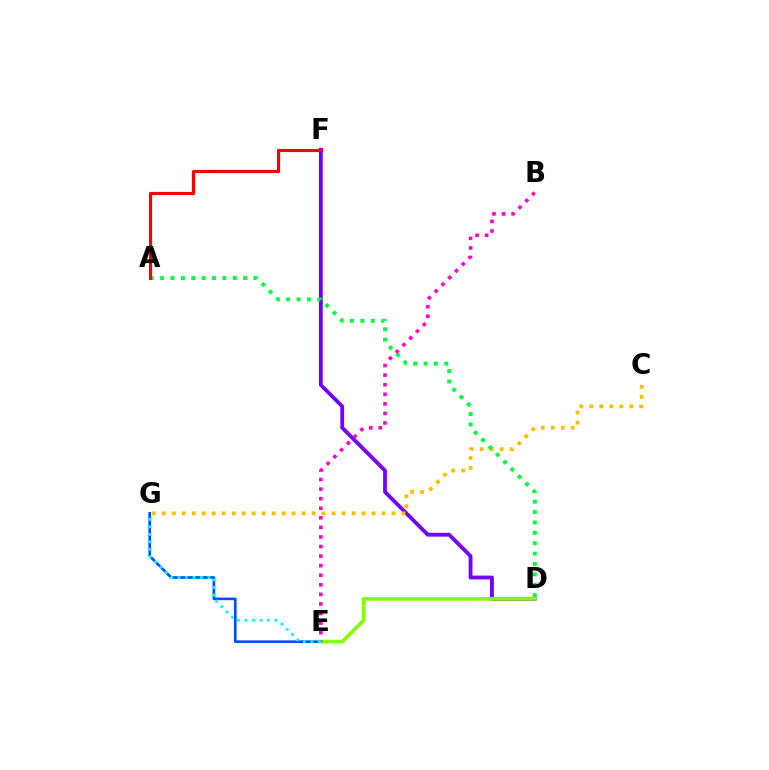{('D', 'F'): [{'color': '#7200ff', 'line_style': 'solid', 'thickness': 2.74}], ('C', 'G'): [{'color': '#ffbd00', 'line_style': 'dotted', 'thickness': 2.71}], ('A', 'D'): [{'color': '#00ff39', 'line_style': 'dotted', 'thickness': 2.82}], ('E', 'G'): [{'color': '#004bff', 'line_style': 'solid', 'thickness': 1.89}, {'color': '#00fff6', 'line_style': 'dotted', 'thickness': 2.03}], ('D', 'E'): [{'color': '#84ff00', 'line_style': 'solid', 'thickness': 2.64}], ('B', 'E'): [{'color': '#ff00cf', 'line_style': 'dotted', 'thickness': 2.6}], ('A', 'F'): [{'color': '#ff0000', 'line_style': 'solid', 'thickness': 2.26}]}